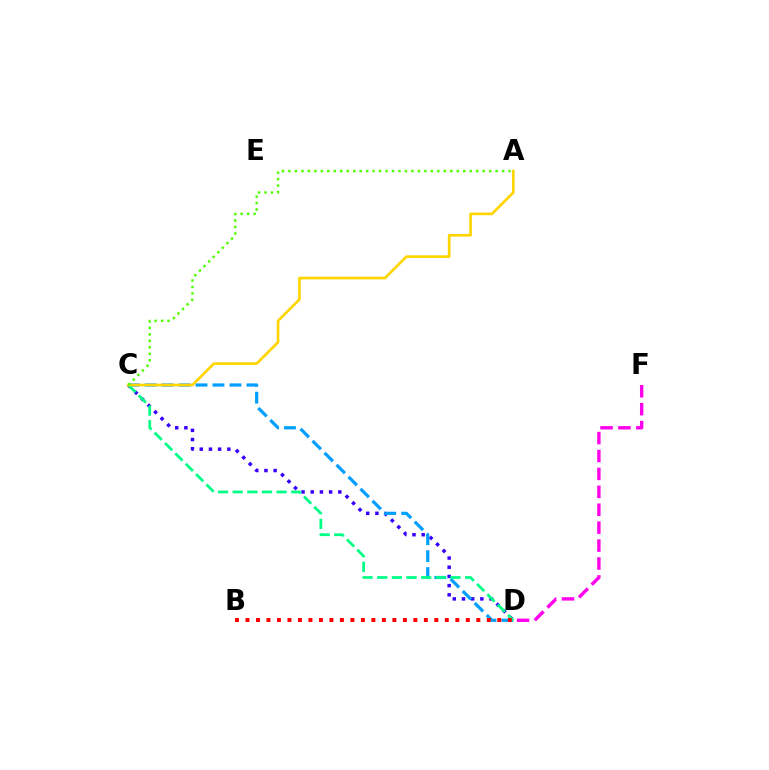{('C', 'D'): [{'color': '#3700ff', 'line_style': 'dotted', 'thickness': 2.5}, {'color': '#009eff', 'line_style': 'dashed', 'thickness': 2.3}, {'color': '#00ff86', 'line_style': 'dashed', 'thickness': 1.99}], ('A', 'C'): [{'color': '#ffd500', 'line_style': 'solid', 'thickness': 1.93}, {'color': '#4fff00', 'line_style': 'dotted', 'thickness': 1.76}], ('B', 'D'): [{'color': '#ff0000', 'line_style': 'dotted', 'thickness': 2.85}], ('D', 'F'): [{'color': '#ff00ed', 'line_style': 'dashed', 'thickness': 2.43}]}